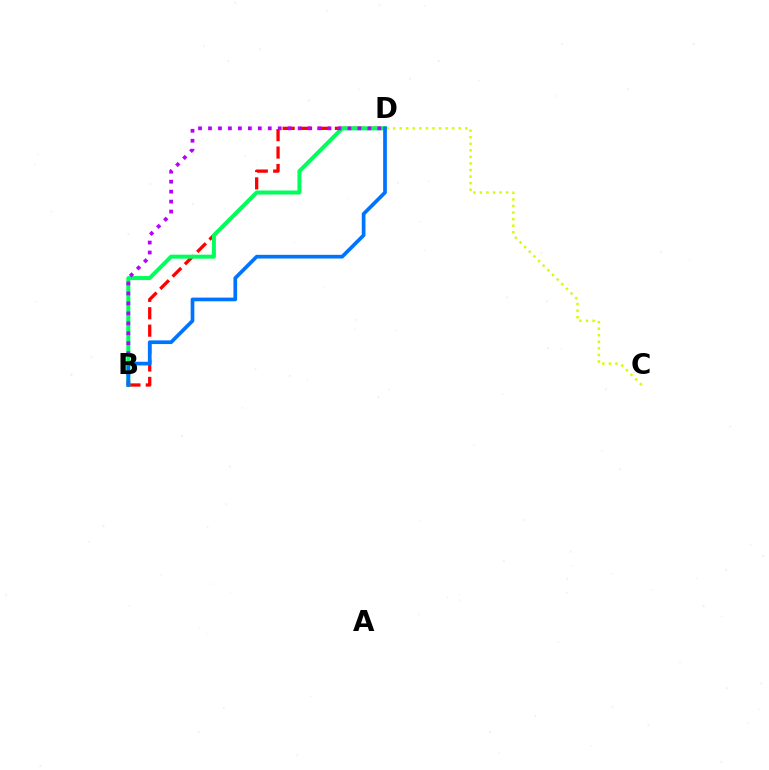{('B', 'D'): [{'color': '#ff0000', 'line_style': 'dashed', 'thickness': 2.37}, {'color': '#00ff5c', 'line_style': 'solid', 'thickness': 2.89}, {'color': '#b900ff', 'line_style': 'dotted', 'thickness': 2.71}, {'color': '#0074ff', 'line_style': 'solid', 'thickness': 2.66}], ('C', 'D'): [{'color': '#d1ff00', 'line_style': 'dotted', 'thickness': 1.78}]}